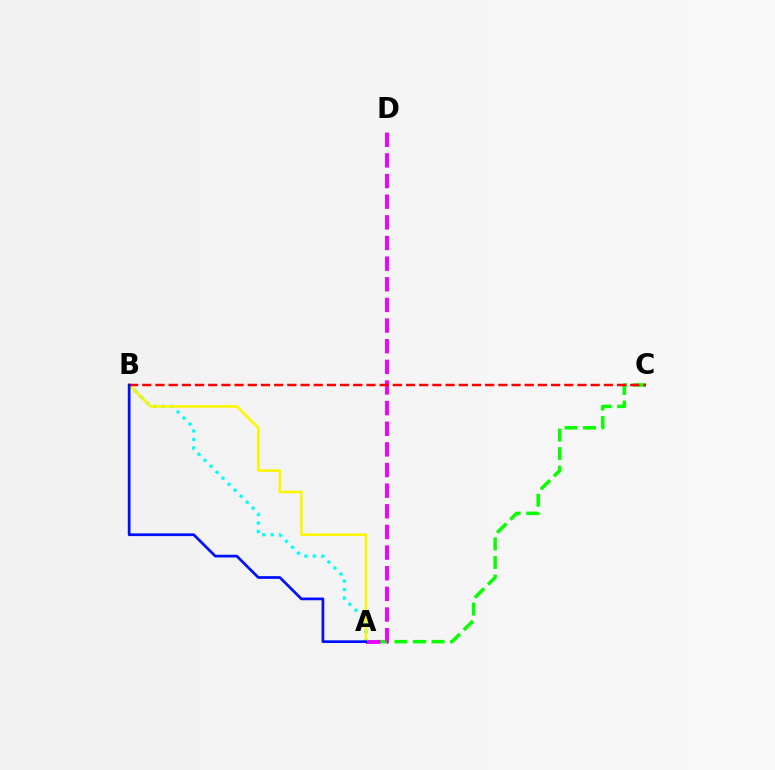{('A', 'C'): [{'color': '#08ff00', 'line_style': 'dashed', 'thickness': 2.52}], ('A', 'D'): [{'color': '#ee00ff', 'line_style': 'dashed', 'thickness': 2.8}], ('A', 'B'): [{'color': '#00fff6', 'line_style': 'dotted', 'thickness': 2.31}, {'color': '#fcf500', 'line_style': 'solid', 'thickness': 1.88}, {'color': '#0010ff', 'line_style': 'solid', 'thickness': 1.96}], ('B', 'C'): [{'color': '#ff0000', 'line_style': 'dashed', 'thickness': 1.79}]}